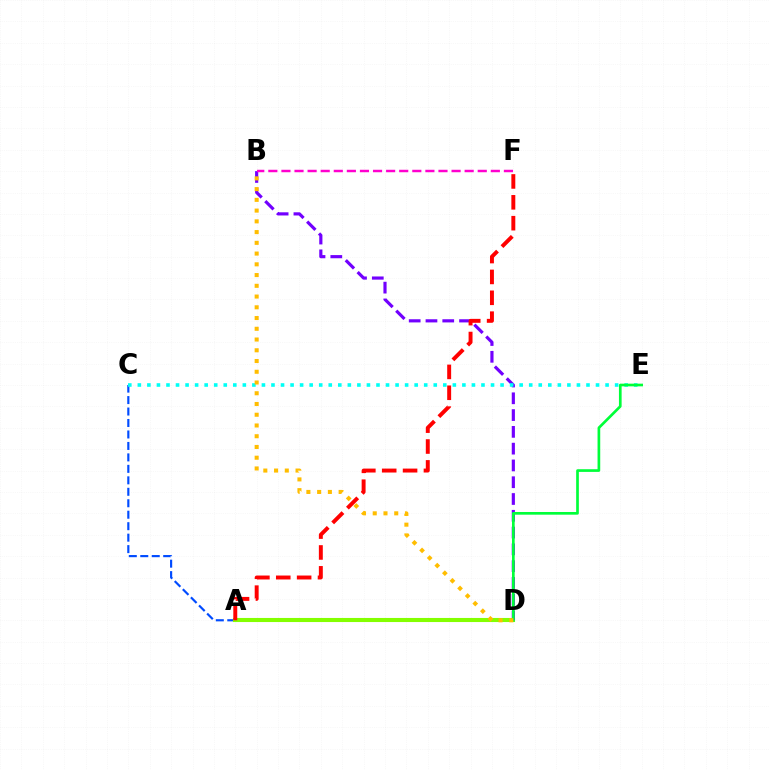{('A', 'C'): [{'color': '#004bff', 'line_style': 'dashed', 'thickness': 1.56}], ('A', 'D'): [{'color': '#84ff00', 'line_style': 'solid', 'thickness': 2.94}], ('B', 'D'): [{'color': '#7200ff', 'line_style': 'dashed', 'thickness': 2.28}, {'color': '#ffbd00', 'line_style': 'dotted', 'thickness': 2.92}], ('C', 'E'): [{'color': '#00fff6', 'line_style': 'dotted', 'thickness': 2.59}], ('D', 'E'): [{'color': '#00ff39', 'line_style': 'solid', 'thickness': 1.93}], ('B', 'F'): [{'color': '#ff00cf', 'line_style': 'dashed', 'thickness': 1.78}], ('A', 'F'): [{'color': '#ff0000', 'line_style': 'dashed', 'thickness': 2.84}]}